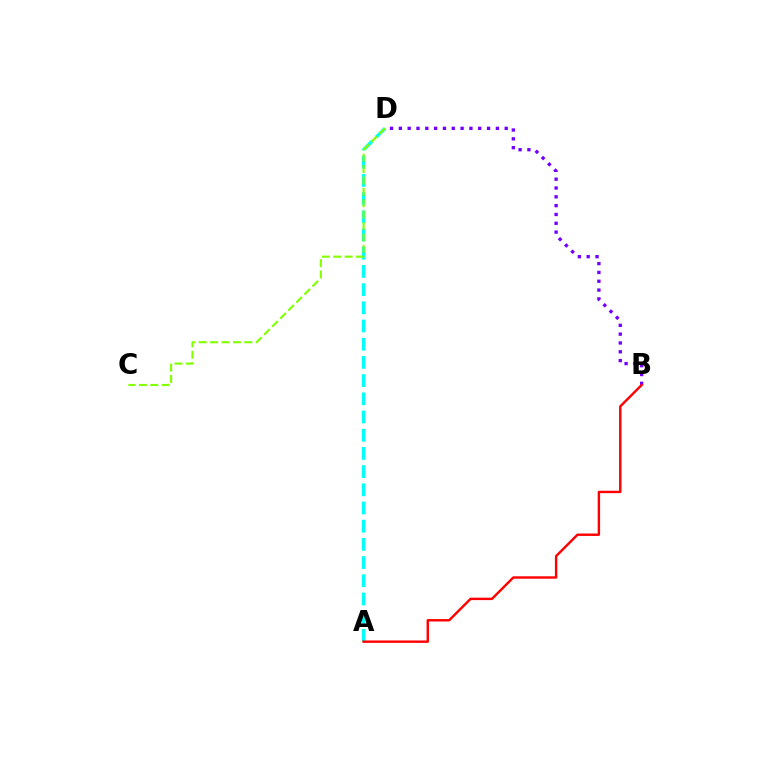{('A', 'D'): [{'color': '#00fff6', 'line_style': 'dashed', 'thickness': 2.47}], ('B', 'D'): [{'color': '#7200ff', 'line_style': 'dotted', 'thickness': 2.4}], ('A', 'B'): [{'color': '#ff0000', 'line_style': 'solid', 'thickness': 1.74}], ('C', 'D'): [{'color': '#84ff00', 'line_style': 'dashed', 'thickness': 1.55}]}